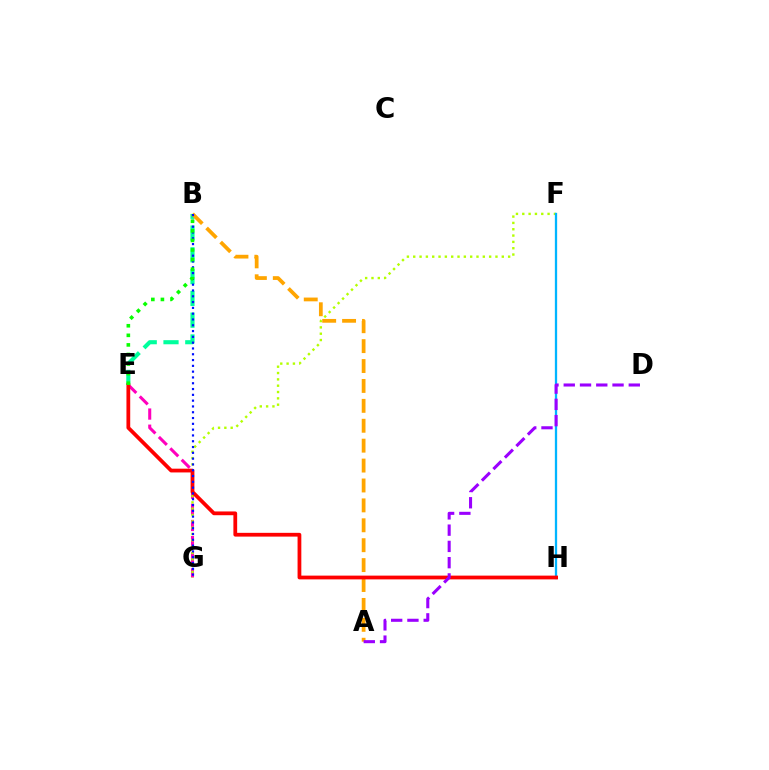{('E', 'G'): [{'color': '#ff00bd', 'line_style': 'dashed', 'thickness': 2.19}], ('F', 'G'): [{'color': '#b3ff00', 'line_style': 'dotted', 'thickness': 1.72}], ('B', 'E'): [{'color': '#00ff9d', 'line_style': 'dashed', 'thickness': 2.96}, {'color': '#08ff00', 'line_style': 'dotted', 'thickness': 2.6}], ('A', 'B'): [{'color': '#ffa500', 'line_style': 'dashed', 'thickness': 2.7}], ('F', 'H'): [{'color': '#00b5ff', 'line_style': 'solid', 'thickness': 1.65}], ('E', 'H'): [{'color': '#ff0000', 'line_style': 'solid', 'thickness': 2.71}], ('A', 'D'): [{'color': '#9b00ff', 'line_style': 'dashed', 'thickness': 2.21}], ('B', 'G'): [{'color': '#0010ff', 'line_style': 'dotted', 'thickness': 1.58}]}